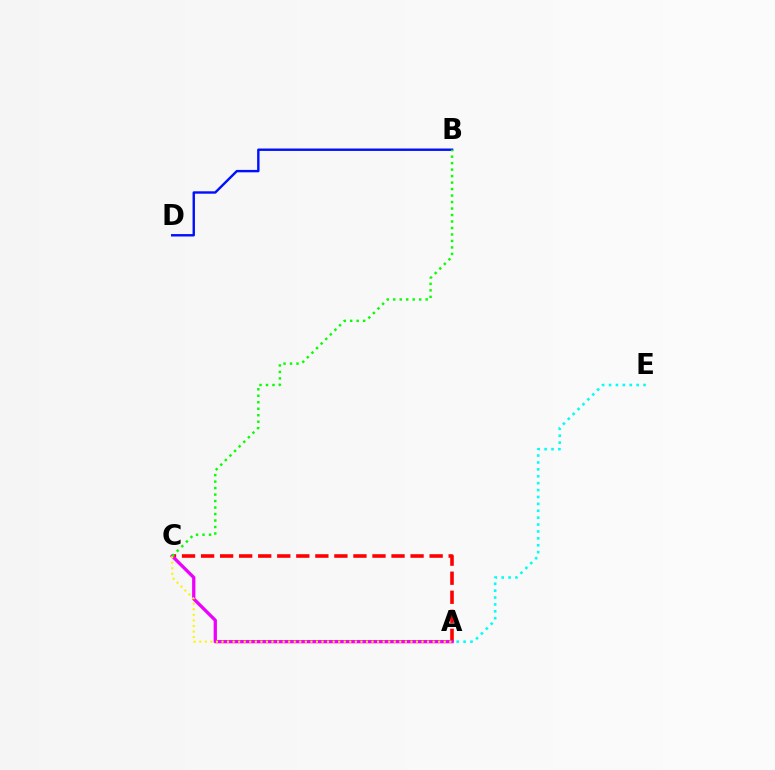{('B', 'D'): [{'color': '#0010ff', 'line_style': 'solid', 'thickness': 1.73}], ('A', 'E'): [{'color': '#00fff6', 'line_style': 'dotted', 'thickness': 1.87}], ('A', 'C'): [{'color': '#ff0000', 'line_style': 'dashed', 'thickness': 2.59}, {'color': '#ee00ff', 'line_style': 'solid', 'thickness': 2.36}, {'color': '#fcf500', 'line_style': 'dotted', 'thickness': 1.51}], ('B', 'C'): [{'color': '#08ff00', 'line_style': 'dotted', 'thickness': 1.76}]}